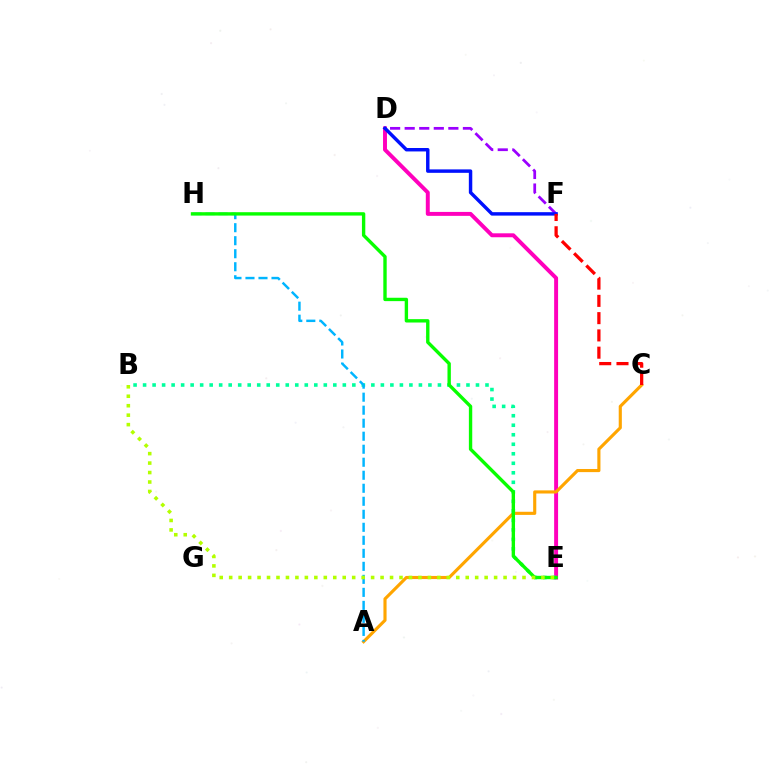{('D', 'E'): [{'color': '#ff00bd', 'line_style': 'solid', 'thickness': 2.84}], ('A', 'C'): [{'color': '#ffa500', 'line_style': 'solid', 'thickness': 2.25}], ('B', 'E'): [{'color': '#00ff9d', 'line_style': 'dotted', 'thickness': 2.58}, {'color': '#b3ff00', 'line_style': 'dotted', 'thickness': 2.57}], ('D', 'F'): [{'color': '#9b00ff', 'line_style': 'dashed', 'thickness': 1.98}, {'color': '#0010ff', 'line_style': 'solid', 'thickness': 2.48}], ('A', 'H'): [{'color': '#00b5ff', 'line_style': 'dashed', 'thickness': 1.77}], ('C', 'F'): [{'color': '#ff0000', 'line_style': 'dashed', 'thickness': 2.35}], ('E', 'H'): [{'color': '#08ff00', 'line_style': 'solid', 'thickness': 2.43}]}